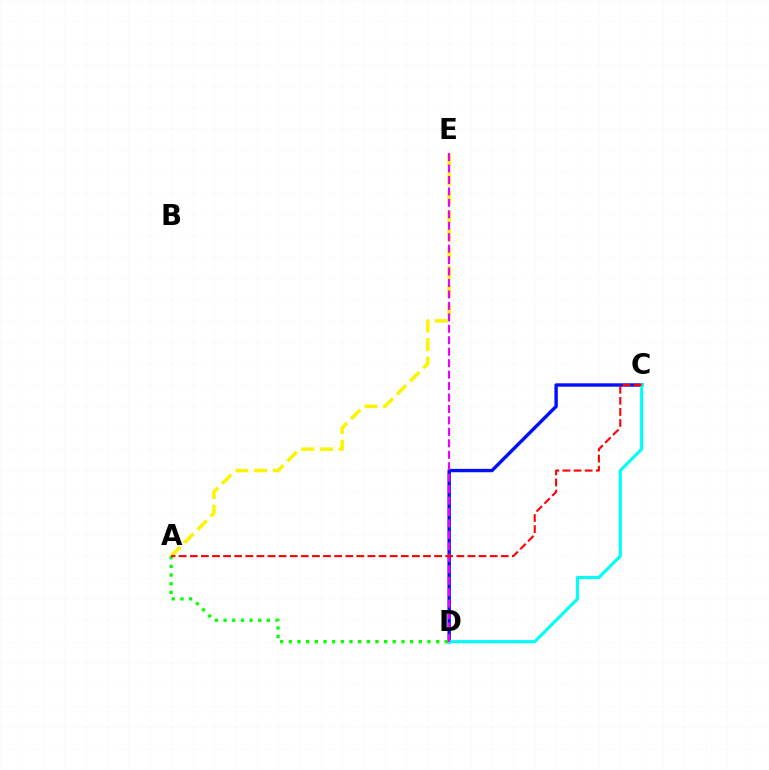{('C', 'D'): [{'color': '#0010ff', 'line_style': 'solid', 'thickness': 2.44}, {'color': '#00fff6', 'line_style': 'solid', 'thickness': 2.26}], ('A', 'E'): [{'color': '#fcf500', 'line_style': 'dashed', 'thickness': 2.54}], ('A', 'D'): [{'color': '#08ff00', 'line_style': 'dotted', 'thickness': 2.35}], ('D', 'E'): [{'color': '#ee00ff', 'line_style': 'dashed', 'thickness': 1.56}], ('A', 'C'): [{'color': '#ff0000', 'line_style': 'dashed', 'thickness': 1.51}]}